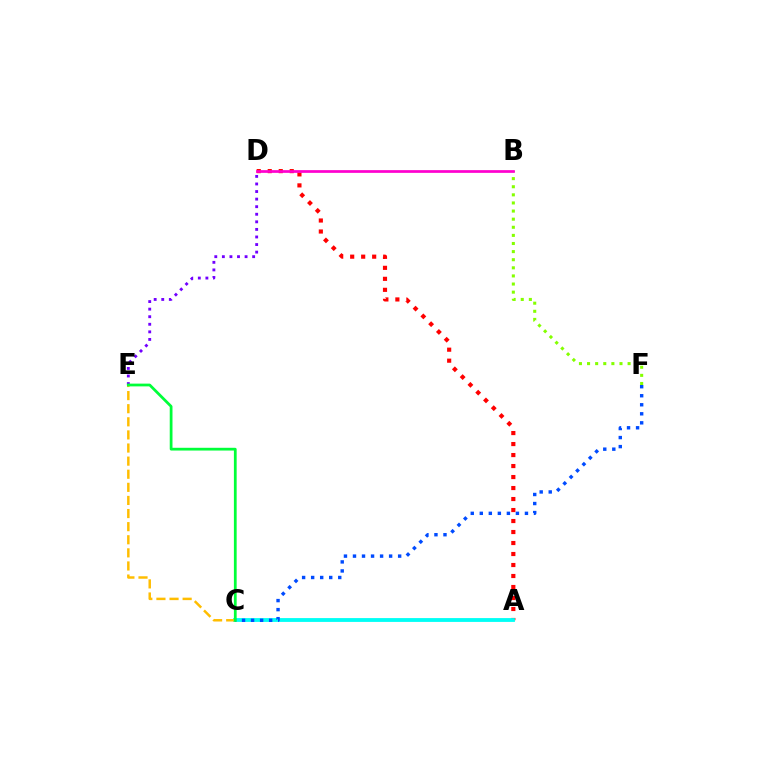{('A', 'D'): [{'color': '#ff0000', 'line_style': 'dotted', 'thickness': 2.99}], ('A', 'C'): [{'color': '#00fff6', 'line_style': 'solid', 'thickness': 2.75}], ('D', 'E'): [{'color': '#7200ff', 'line_style': 'dotted', 'thickness': 2.06}], ('B', 'F'): [{'color': '#84ff00', 'line_style': 'dotted', 'thickness': 2.2}], ('C', 'F'): [{'color': '#004bff', 'line_style': 'dotted', 'thickness': 2.45}], ('B', 'D'): [{'color': '#ff00cf', 'line_style': 'solid', 'thickness': 1.96}], ('C', 'E'): [{'color': '#ffbd00', 'line_style': 'dashed', 'thickness': 1.78}, {'color': '#00ff39', 'line_style': 'solid', 'thickness': 1.99}]}